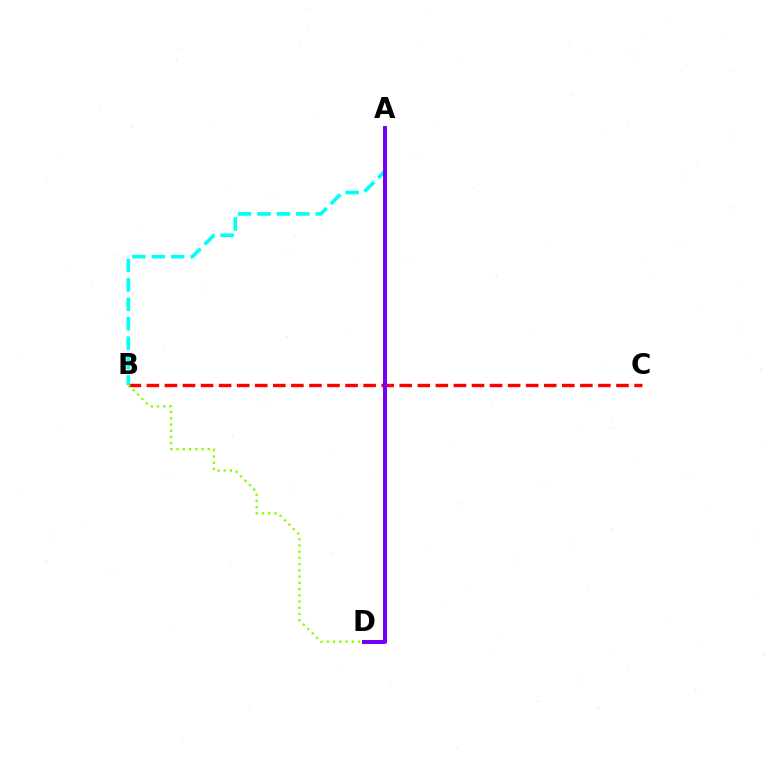{('B', 'C'): [{'color': '#ff0000', 'line_style': 'dashed', 'thickness': 2.45}], ('A', 'B'): [{'color': '#00fff6', 'line_style': 'dashed', 'thickness': 2.64}], ('B', 'D'): [{'color': '#84ff00', 'line_style': 'dotted', 'thickness': 1.69}], ('A', 'D'): [{'color': '#7200ff', 'line_style': 'solid', 'thickness': 2.87}]}